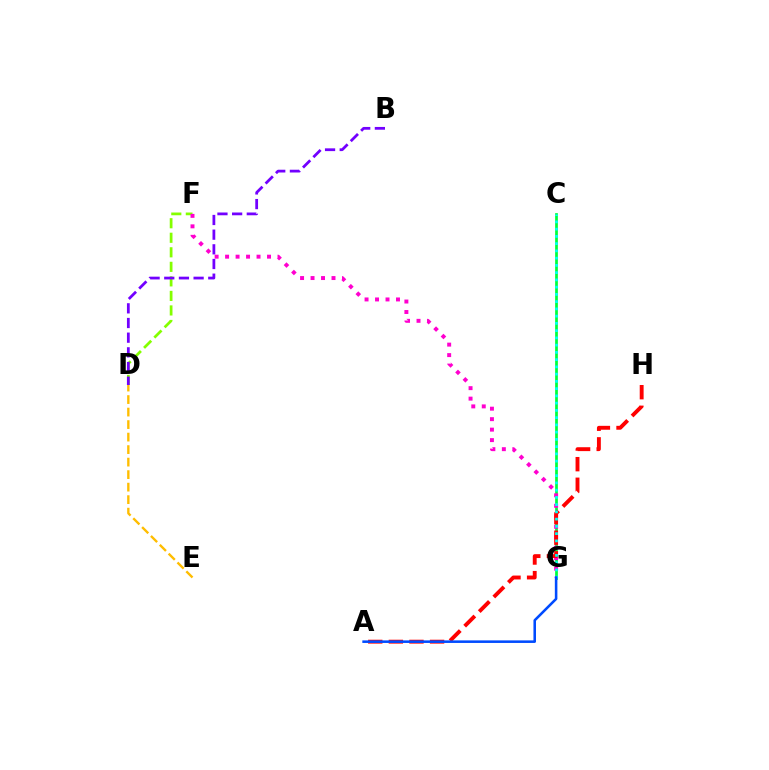{('C', 'G'): [{'color': '#00ff39', 'line_style': 'solid', 'thickness': 1.96}, {'color': '#00fff6', 'line_style': 'dotted', 'thickness': 1.97}], ('D', 'F'): [{'color': '#84ff00', 'line_style': 'dashed', 'thickness': 1.97}], ('F', 'G'): [{'color': '#ff00cf', 'line_style': 'dotted', 'thickness': 2.85}], ('A', 'H'): [{'color': '#ff0000', 'line_style': 'dashed', 'thickness': 2.8}], ('B', 'D'): [{'color': '#7200ff', 'line_style': 'dashed', 'thickness': 1.99}], ('A', 'G'): [{'color': '#004bff', 'line_style': 'solid', 'thickness': 1.84}], ('D', 'E'): [{'color': '#ffbd00', 'line_style': 'dashed', 'thickness': 1.7}]}